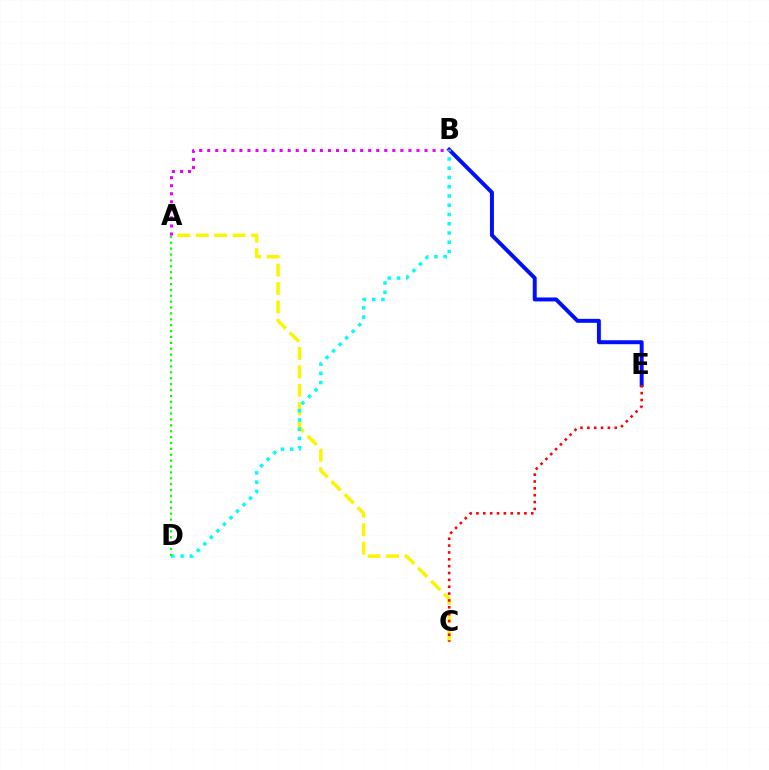{('B', 'E'): [{'color': '#0010ff', 'line_style': 'solid', 'thickness': 2.85}], ('A', 'C'): [{'color': '#fcf500', 'line_style': 'dashed', 'thickness': 2.51}], ('B', 'D'): [{'color': '#00fff6', 'line_style': 'dotted', 'thickness': 2.51}], ('C', 'E'): [{'color': '#ff0000', 'line_style': 'dotted', 'thickness': 1.86}], ('A', 'D'): [{'color': '#08ff00', 'line_style': 'dotted', 'thickness': 1.6}], ('A', 'B'): [{'color': '#ee00ff', 'line_style': 'dotted', 'thickness': 2.19}]}